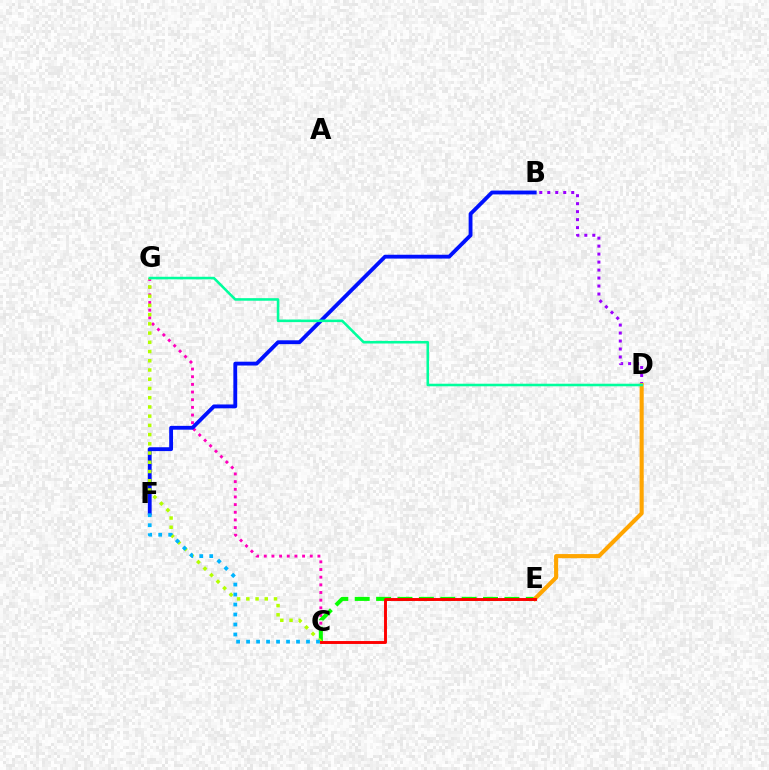{('C', 'G'): [{'color': '#ff00bd', 'line_style': 'dotted', 'thickness': 2.08}, {'color': '#b3ff00', 'line_style': 'dotted', 'thickness': 2.51}], ('B', 'F'): [{'color': '#0010ff', 'line_style': 'solid', 'thickness': 2.76}], ('B', 'D'): [{'color': '#9b00ff', 'line_style': 'dotted', 'thickness': 2.17}], ('C', 'E'): [{'color': '#08ff00', 'line_style': 'dashed', 'thickness': 2.91}, {'color': '#ff0000', 'line_style': 'solid', 'thickness': 2.11}], ('D', 'E'): [{'color': '#ffa500', 'line_style': 'solid', 'thickness': 2.94}], ('D', 'G'): [{'color': '#00ff9d', 'line_style': 'solid', 'thickness': 1.85}], ('C', 'F'): [{'color': '#00b5ff', 'line_style': 'dotted', 'thickness': 2.71}]}